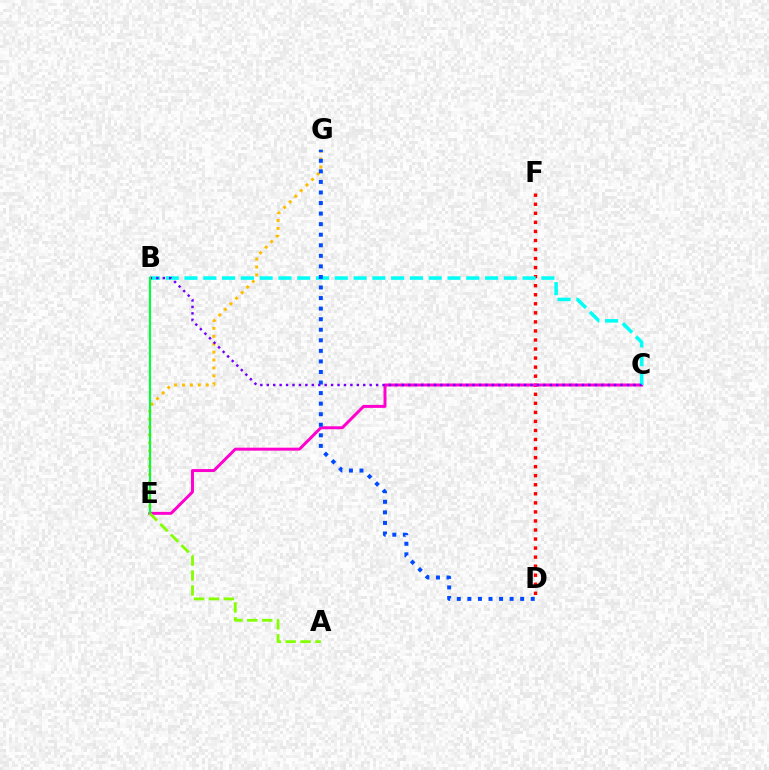{('D', 'F'): [{'color': '#ff0000', 'line_style': 'dotted', 'thickness': 2.46}], ('C', 'E'): [{'color': '#ff00cf', 'line_style': 'solid', 'thickness': 2.14}], ('A', 'E'): [{'color': '#84ff00', 'line_style': 'dashed', 'thickness': 2.03}], ('E', 'G'): [{'color': '#ffbd00', 'line_style': 'dotted', 'thickness': 2.15}], ('B', 'C'): [{'color': '#00fff6', 'line_style': 'dashed', 'thickness': 2.55}, {'color': '#7200ff', 'line_style': 'dotted', 'thickness': 1.75}], ('D', 'G'): [{'color': '#004bff', 'line_style': 'dotted', 'thickness': 2.87}], ('B', 'E'): [{'color': '#00ff39', 'line_style': 'solid', 'thickness': 1.54}]}